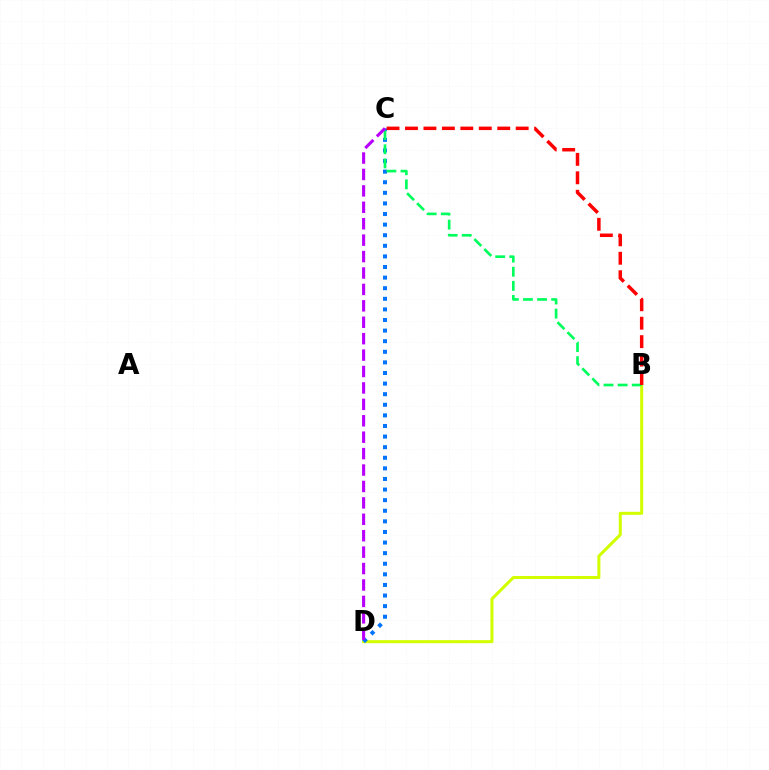{('B', 'D'): [{'color': '#d1ff00', 'line_style': 'solid', 'thickness': 2.18}], ('C', 'D'): [{'color': '#0074ff', 'line_style': 'dotted', 'thickness': 2.88}, {'color': '#b900ff', 'line_style': 'dashed', 'thickness': 2.23}], ('B', 'C'): [{'color': '#00ff5c', 'line_style': 'dashed', 'thickness': 1.92}, {'color': '#ff0000', 'line_style': 'dashed', 'thickness': 2.51}]}